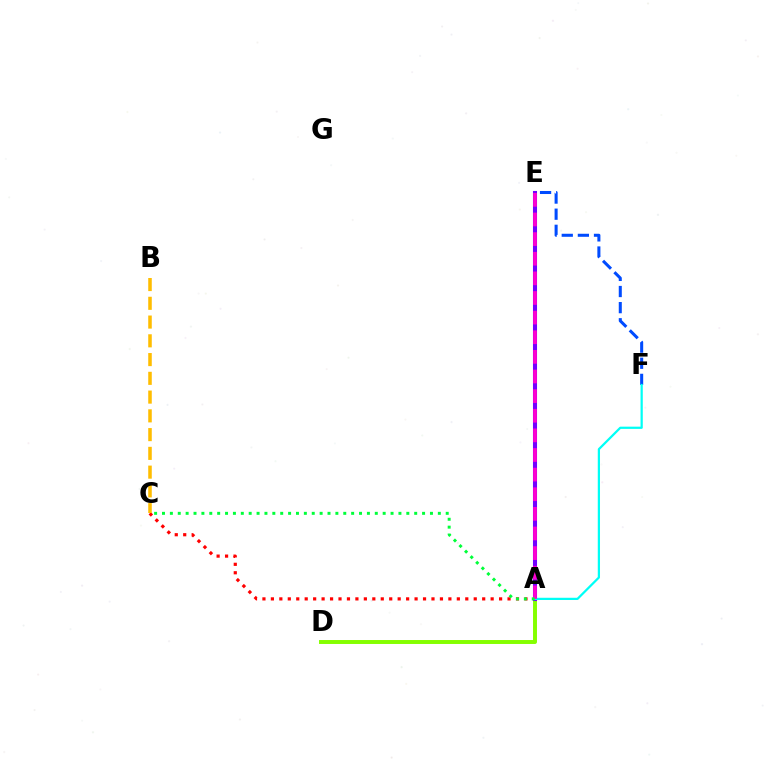{('E', 'F'): [{'color': '#004bff', 'line_style': 'dashed', 'thickness': 2.19}], ('A', 'D'): [{'color': '#84ff00', 'line_style': 'solid', 'thickness': 2.84}], ('A', 'C'): [{'color': '#ff0000', 'line_style': 'dotted', 'thickness': 2.3}, {'color': '#00ff39', 'line_style': 'dotted', 'thickness': 2.14}], ('A', 'E'): [{'color': '#7200ff', 'line_style': 'solid', 'thickness': 2.92}, {'color': '#ff00cf', 'line_style': 'dashed', 'thickness': 2.67}], ('A', 'F'): [{'color': '#00fff6', 'line_style': 'solid', 'thickness': 1.6}], ('B', 'C'): [{'color': '#ffbd00', 'line_style': 'dashed', 'thickness': 2.55}]}